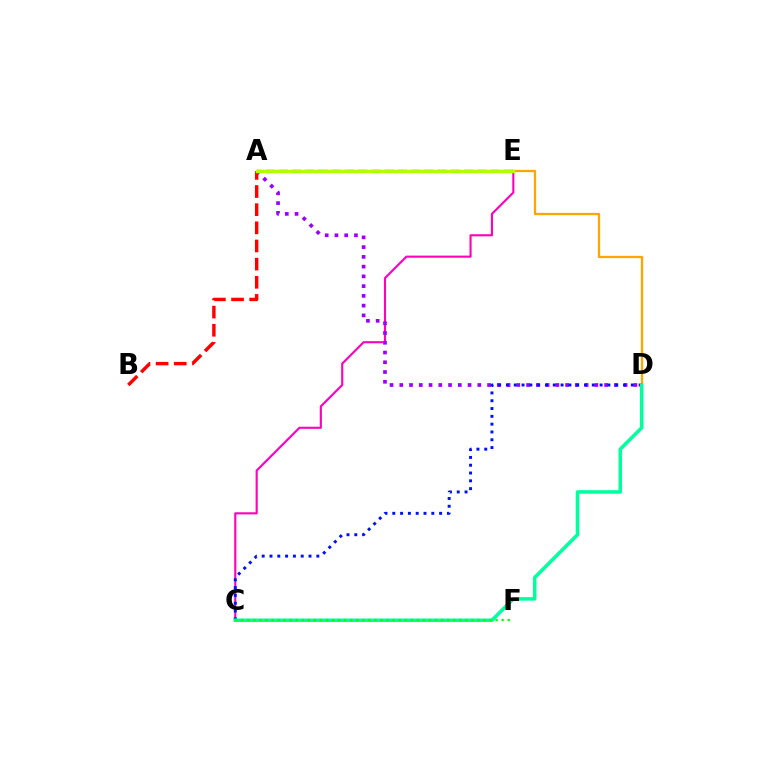{('C', 'E'): [{'color': '#ff00bd', 'line_style': 'solid', 'thickness': 1.53}], ('D', 'E'): [{'color': '#ffa500', 'line_style': 'solid', 'thickness': 1.65}], ('A', 'D'): [{'color': '#9b00ff', 'line_style': 'dotted', 'thickness': 2.65}], ('C', 'D'): [{'color': '#0010ff', 'line_style': 'dotted', 'thickness': 2.12}, {'color': '#00ff9d', 'line_style': 'solid', 'thickness': 2.51}], ('A', 'E'): [{'color': '#00b5ff', 'line_style': 'dashed', 'thickness': 1.8}, {'color': '#b3ff00', 'line_style': 'solid', 'thickness': 2.49}], ('A', 'B'): [{'color': '#ff0000', 'line_style': 'dashed', 'thickness': 2.47}], ('C', 'F'): [{'color': '#08ff00', 'line_style': 'dotted', 'thickness': 1.65}]}